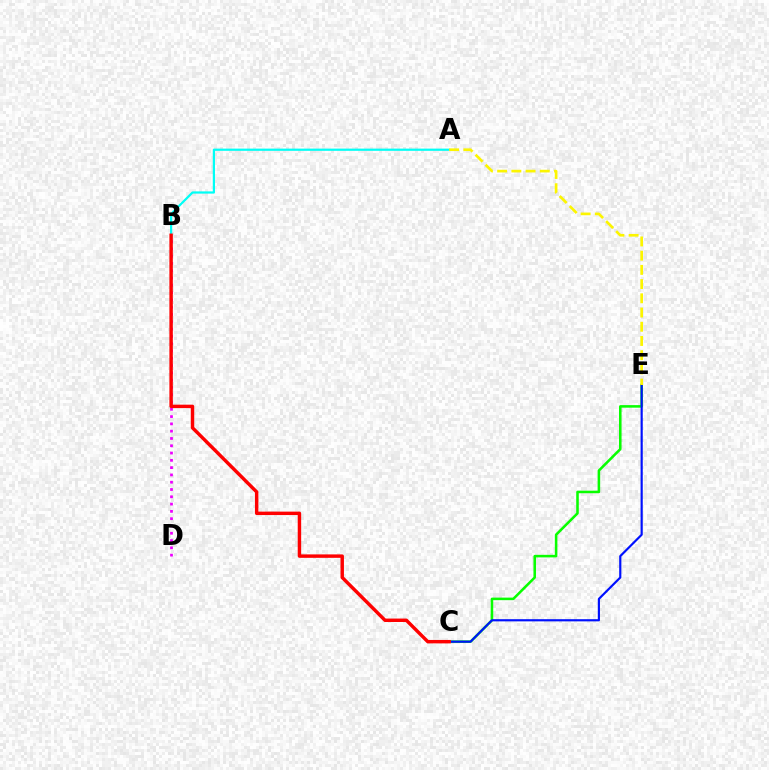{('B', 'D'): [{'color': '#ee00ff', 'line_style': 'dotted', 'thickness': 1.98}], ('C', 'E'): [{'color': '#08ff00', 'line_style': 'solid', 'thickness': 1.84}, {'color': '#0010ff', 'line_style': 'solid', 'thickness': 1.56}], ('A', 'B'): [{'color': '#00fff6', 'line_style': 'solid', 'thickness': 1.6}], ('A', 'E'): [{'color': '#fcf500', 'line_style': 'dashed', 'thickness': 1.93}], ('B', 'C'): [{'color': '#ff0000', 'line_style': 'solid', 'thickness': 2.47}]}